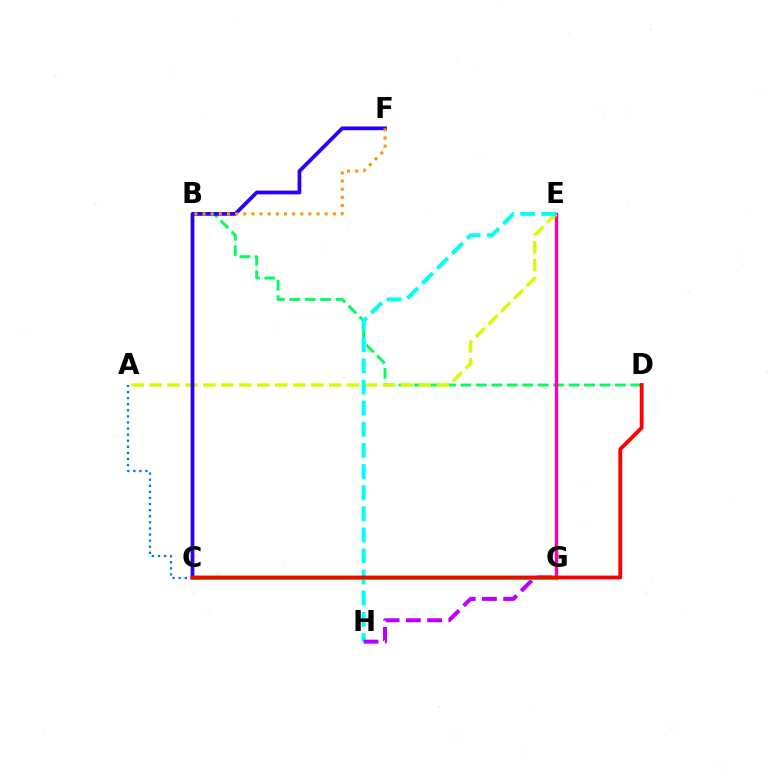{('B', 'D'): [{'color': '#00ff5c', 'line_style': 'dashed', 'thickness': 2.1}], ('E', 'G'): [{'color': '#ff00ac', 'line_style': 'solid', 'thickness': 2.47}], ('A', 'E'): [{'color': '#d1ff00', 'line_style': 'dashed', 'thickness': 2.44}], ('C', 'F'): [{'color': '#2500ff', 'line_style': 'solid', 'thickness': 2.69}], ('E', 'H'): [{'color': '#00fff6', 'line_style': 'dashed', 'thickness': 2.87}], ('G', 'H'): [{'color': '#b900ff', 'line_style': 'dashed', 'thickness': 2.89}], ('C', 'G'): [{'color': '#3dff00', 'line_style': 'solid', 'thickness': 2.96}], ('B', 'F'): [{'color': '#ff9400', 'line_style': 'dotted', 'thickness': 2.21}], ('A', 'C'): [{'color': '#0074ff', 'line_style': 'dotted', 'thickness': 1.66}], ('C', 'D'): [{'color': '#ff0000', 'line_style': 'solid', 'thickness': 2.75}]}